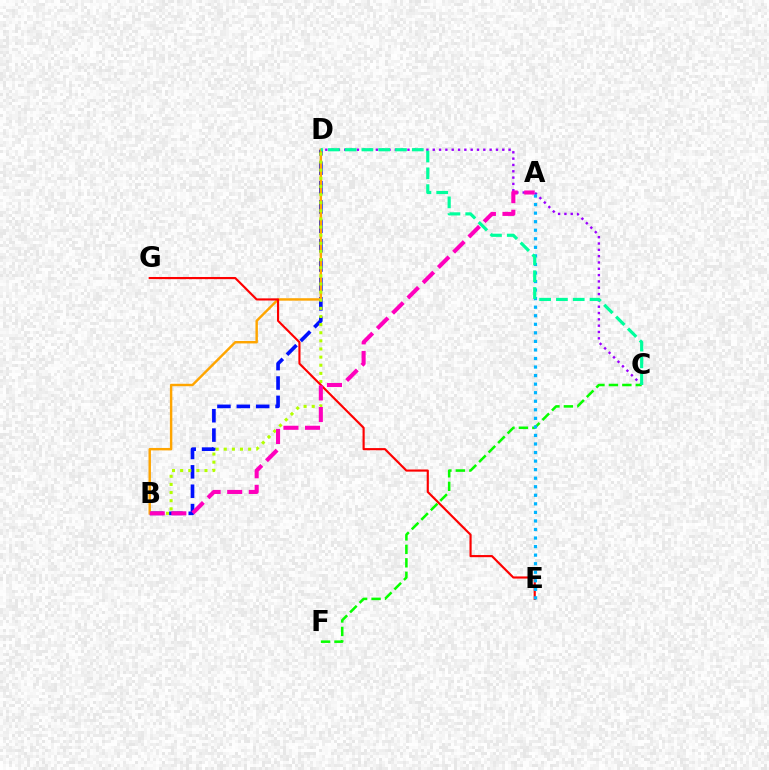{('C', 'D'): [{'color': '#9b00ff', 'line_style': 'dotted', 'thickness': 1.72}, {'color': '#00ff9d', 'line_style': 'dashed', 'thickness': 2.28}], ('B', 'D'): [{'color': '#0010ff', 'line_style': 'dashed', 'thickness': 2.63}, {'color': '#ffa500', 'line_style': 'solid', 'thickness': 1.75}, {'color': '#b3ff00', 'line_style': 'dotted', 'thickness': 2.21}], ('C', 'F'): [{'color': '#08ff00', 'line_style': 'dashed', 'thickness': 1.83}], ('E', 'G'): [{'color': '#ff0000', 'line_style': 'solid', 'thickness': 1.54}], ('A', 'E'): [{'color': '#00b5ff', 'line_style': 'dotted', 'thickness': 2.32}], ('A', 'B'): [{'color': '#ff00bd', 'line_style': 'dashed', 'thickness': 2.93}]}